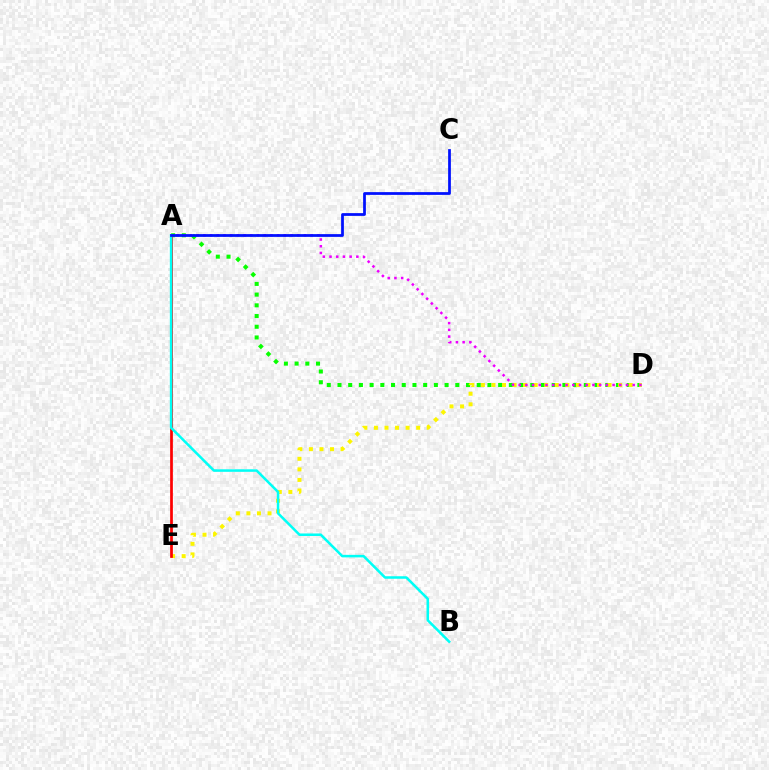{('A', 'D'): [{'color': '#08ff00', 'line_style': 'dotted', 'thickness': 2.91}, {'color': '#ee00ff', 'line_style': 'dotted', 'thickness': 1.82}], ('D', 'E'): [{'color': '#fcf500', 'line_style': 'dotted', 'thickness': 2.87}], ('A', 'E'): [{'color': '#ff0000', 'line_style': 'solid', 'thickness': 1.96}], ('A', 'B'): [{'color': '#00fff6', 'line_style': 'solid', 'thickness': 1.82}], ('A', 'C'): [{'color': '#0010ff', 'line_style': 'solid', 'thickness': 1.98}]}